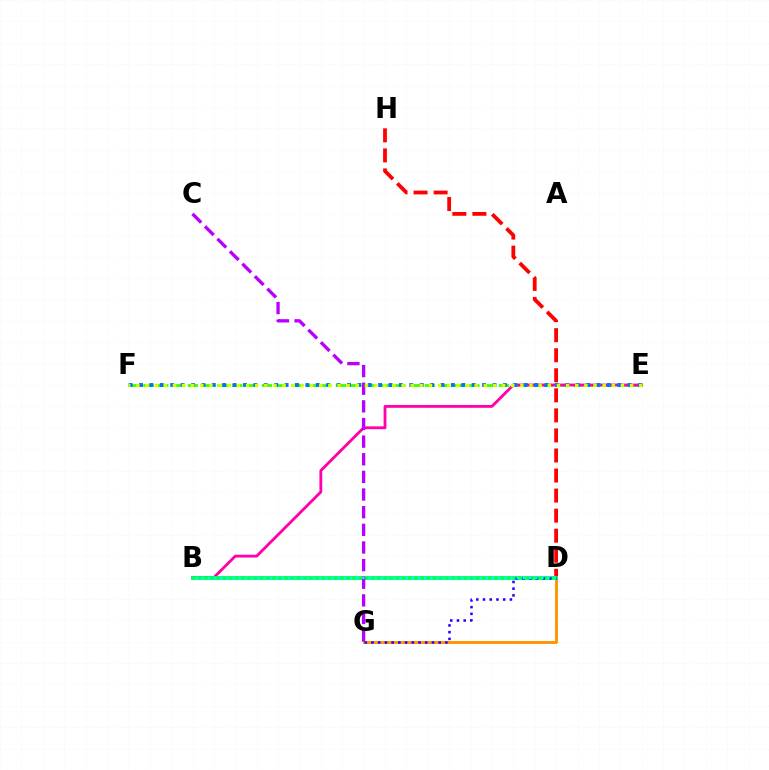{('D', 'H'): [{'color': '#ff0000', 'line_style': 'dashed', 'thickness': 2.72}], ('E', 'F'): [{'color': '#3dff00', 'line_style': 'dashed', 'thickness': 2.01}, {'color': '#0074ff', 'line_style': 'dotted', 'thickness': 2.82}, {'color': '#d1ff00', 'line_style': 'dotted', 'thickness': 2.48}], ('D', 'G'): [{'color': '#ff9400', 'line_style': 'solid', 'thickness': 2.08}, {'color': '#2500ff', 'line_style': 'dotted', 'thickness': 1.83}], ('B', 'E'): [{'color': '#ff00ac', 'line_style': 'solid', 'thickness': 2.03}], ('B', 'D'): [{'color': '#00ff5c', 'line_style': 'solid', 'thickness': 2.78}, {'color': '#00fff6', 'line_style': 'dotted', 'thickness': 1.68}], ('C', 'G'): [{'color': '#b900ff', 'line_style': 'dashed', 'thickness': 2.4}]}